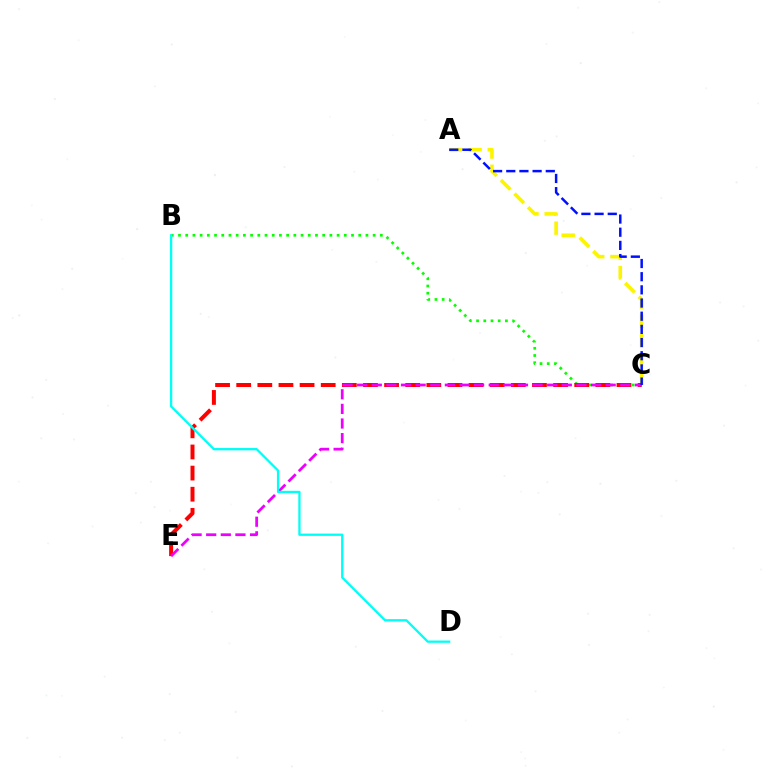{('B', 'C'): [{'color': '#08ff00', 'line_style': 'dotted', 'thickness': 1.96}], ('A', 'C'): [{'color': '#fcf500', 'line_style': 'dashed', 'thickness': 2.61}, {'color': '#0010ff', 'line_style': 'dashed', 'thickness': 1.79}], ('C', 'E'): [{'color': '#ff0000', 'line_style': 'dashed', 'thickness': 2.87}, {'color': '#ee00ff', 'line_style': 'dashed', 'thickness': 1.99}], ('B', 'D'): [{'color': '#00fff6', 'line_style': 'solid', 'thickness': 1.64}]}